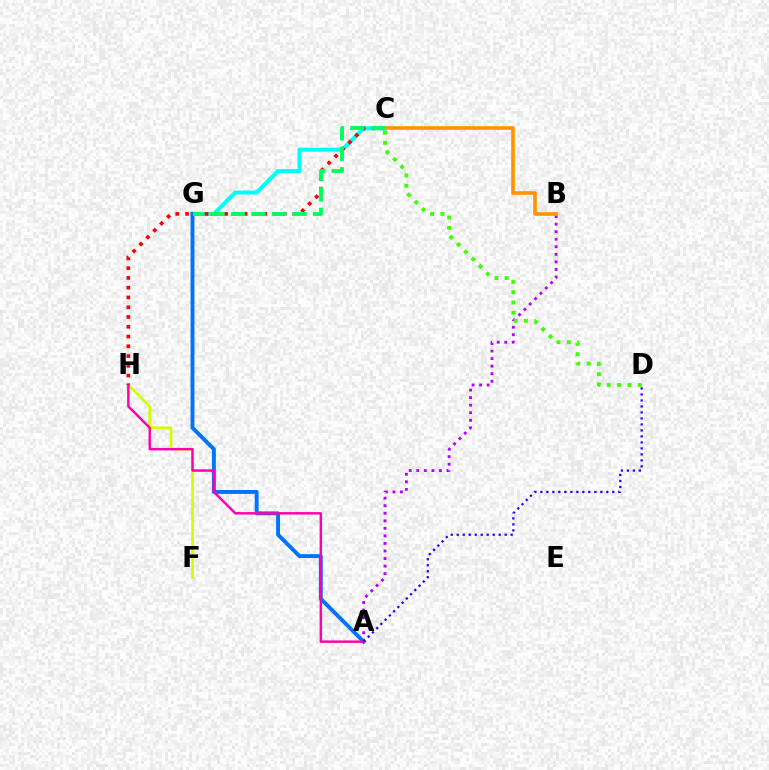{('C', 'G'): [{'color': '#00fff6', 'line_style': 'solid', 'thickness': 2.91}, {'color': '#00ff5c', 'line_style': 'dashed', 'thickness': 2.79}], ('A', 'B'): [{'color': '#b900ff', 'line_style': 'dotted', 'thickness': 2.05}], ('F', 'H'): [{'color': '#d1ff00', 'line_style': 'solid', 'thickness': 1.9}], ('A', 'G'): [{'color': '#0074ff', 'line_style': 'solid', 'thickness': 2.82}], ('C', 'H'): [{'color': '#ff0000', 'line_style': 'dotted', 'thickness': 2.65}], ('C', 'D'): [{'color': '#3dff00', 'line_style': 'dotted', 'thickness': 2.81}], ('B', 'C'): [{'color': '#ff9400', 'line_style': 'solid', 'thickness': 2.62}], ('A', 'H'): [{'color': '#ff00ac', 'line_style': 'solid', 'thickness': 1.76}], ('A', 'D'): [{'color': '#2500ff', 'line_style': 'dotted', 'thickness': 1.63}]}